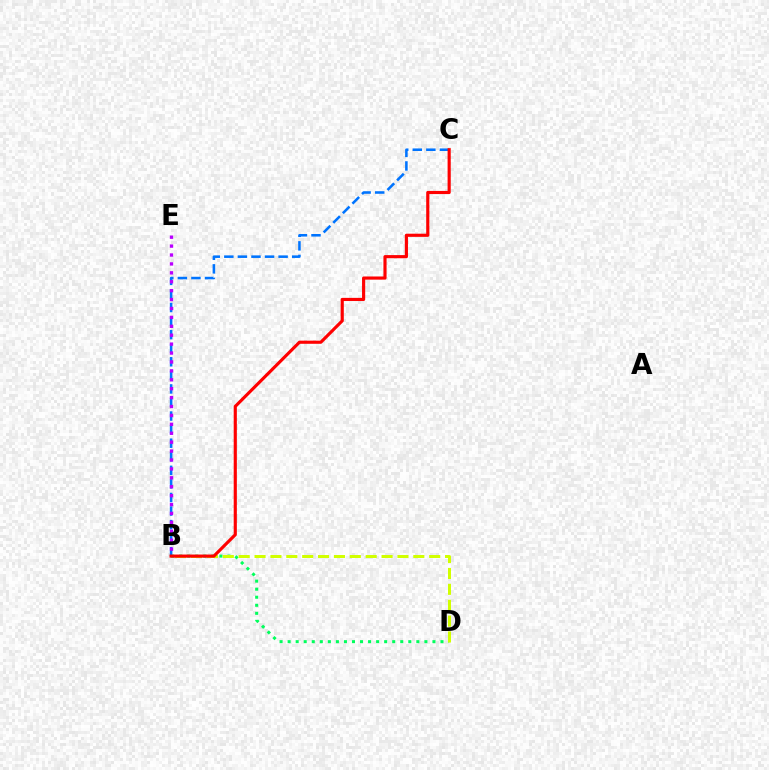{('B', 'D'): [{'color': '#00ff5c', 'line_style': 'dotted', 'thickness': 2.19}, {'color': '#d1ff00', 'line_style': 'dashed', 'thickness': 2.16}], ('B', 'C'): [{'color': '#0074ff', 'line_style': 'dashed', 'thickness': 1.84}, {'color': '#ff0000', 'line_style': 'solid', 'thickness': 2.27}], ('B', 'E'): [{'color': '#b900ff', 'line_style': 'dotted', 'thickness': 2.42}]}